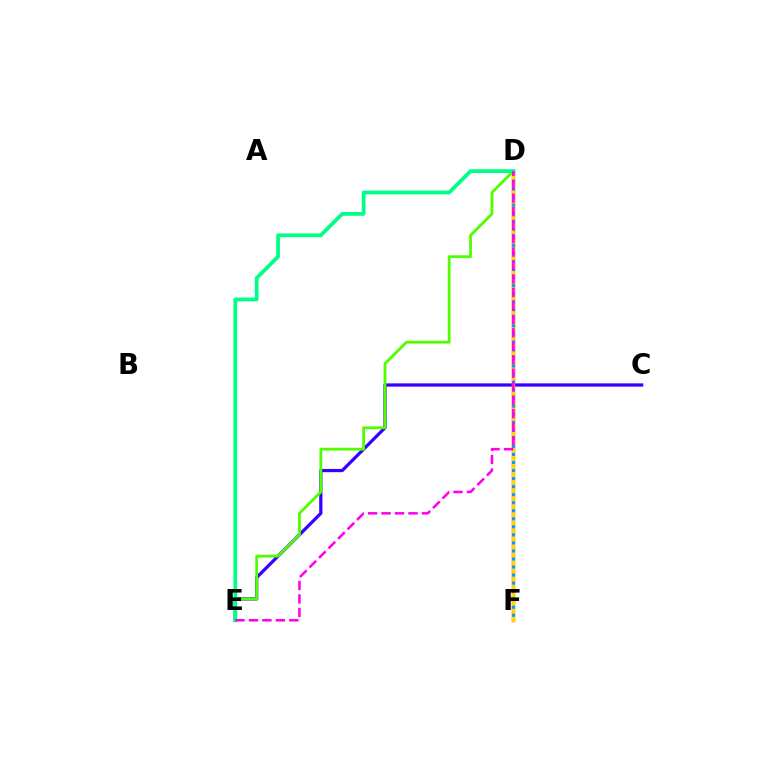{('D', 'F'): [{'color': '#ff0000', 'line_style': 'solid', 'thickness': 2.38}, {'color': '#ffd500', 'line_style': 'solid', 'thickness': 2.41}, {'color': '#009eff', 'line_style': 'dotted', 'thickness': 2.18}], ('C', 'E'): [{'color': '#3700ff', 'line_style': 'solid', 'thickness': 2.34}], ('D', 'E'): [{'color': '#4fff00', 'line_style': 'solid', 'thickness': 2.01}, {'color': '#00ff86', 'line_style': 'solid', 'thickness': 2.7}, {'color': '#ff00ed', 'line_style': 'dashed', 'thickness': 1.83}]}